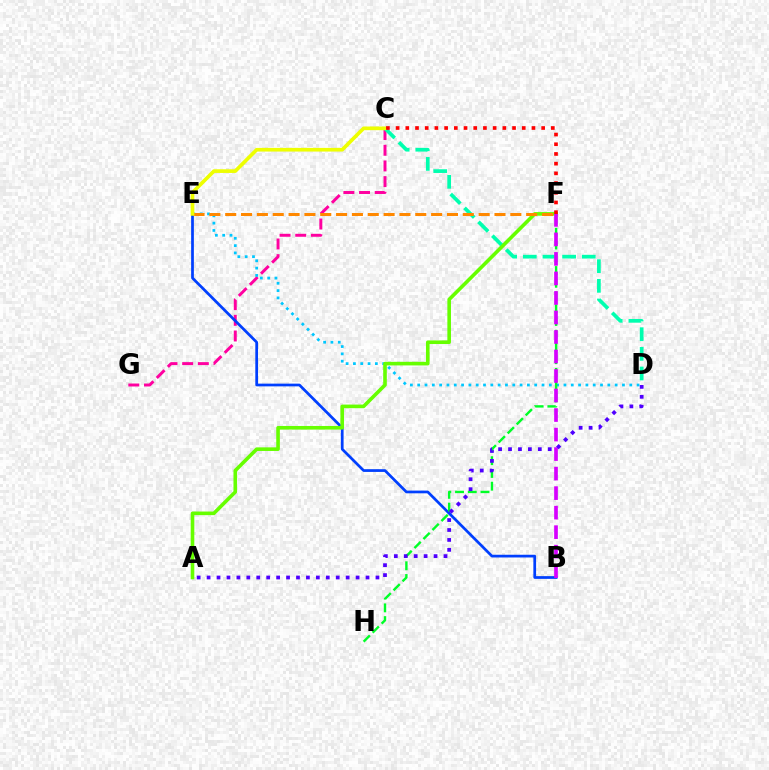{('C', 'G'): [{'color': '#ff00a0', 'line_style': 'dashed', 'thickness': 2.13}], ('D', 'E'): [{'color': '#00c7ff', 'line_style': 'dotted', 'thickness': 1.99}], ('B', 'E'): [{'color': '#003fff', 'line_style': 'solid', 'thickness': 1.96}], ('F', 'H'): [{'color': '#00ff27', 'line_style': 'dashed', 'thickness': 1.73}], ('C', 'D'): [{'color': '#00ffaf', 'line_style': 'dashed', 'thickness': 2.67}], ('A', 'F'): [{'color': '#66ff00', 'line_style': 'solid', 'thickness': 2.6}], ('E', 'F'): [{'color': '#ff8800', 'line_style': 'dashed', 'thickness': 2.15}], ('B', 'F'): [{'color': '#d600ff', 'line_style': 'dashed', 'thickness': 2.65}], ('A', 'D'): [{'color': '#4f00ff', 'line_style': 'dotted', 'thickness': 2.7}], ('C', 'E'): [{'color': '#eeff00', 'line_style': 'solid', 'thickness': 2.64}], ('C', 'F'): [{'color': '#ff0000', 'line_style': 'dotted', 'thickness': 2.64}]}